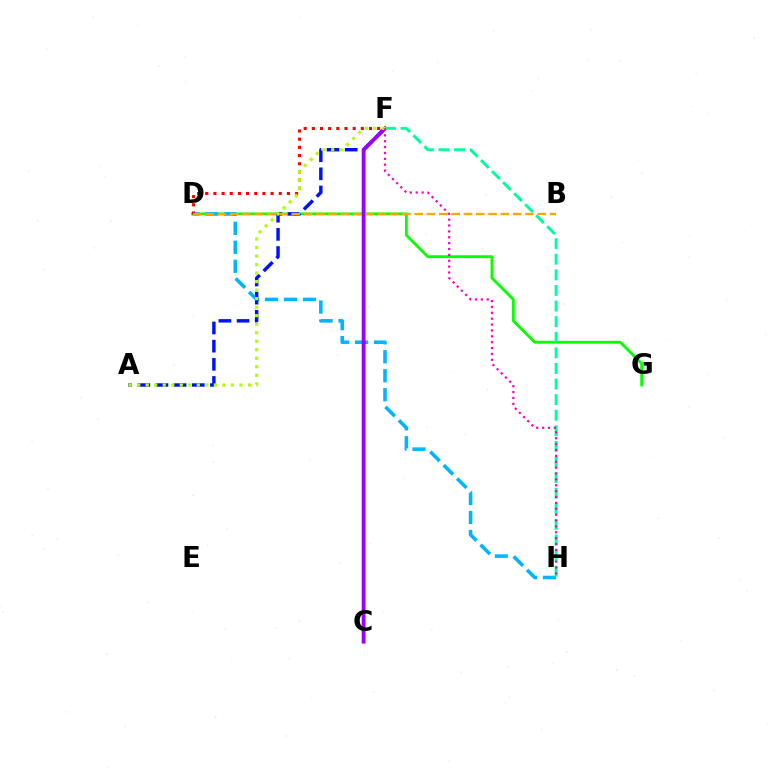{('D', 'G'): [{'color': '#08ff00', 'line_style': 'solid', 'thickness': 2.04}], ('D', 'H'): [{'color': '#00b5ff', 'line_style': 'dashed', 'thickness': 2.58}], ('A', 'F'): [{'color': '#0010ff', 'line_style': 'dashed', 'thickness': 2.47}, {'color': '#b3ff00', 'line_style': 'dotted', 'thickness': 2.31}], ('C', 'F'): [{'color': '#9b00ff', 'line_style': 'solid', 'thickness': 2.76}], ('D', 'F'): [{'color': '#ff0000', 'line_style': 'dotted', 'thickness': 2.22}], ('F', 'H'): [{'color': '#00ff9d', 'line_style': 'dashed', 'thickness': 2.12}, {'color': '#ff00bd', 'line_style': 'dotted', 'thickness': 1.6}], ('B', 'D'): [{'color': '#ffa500', 'line_style': 'dashed', 'thickness': 1.67}]}